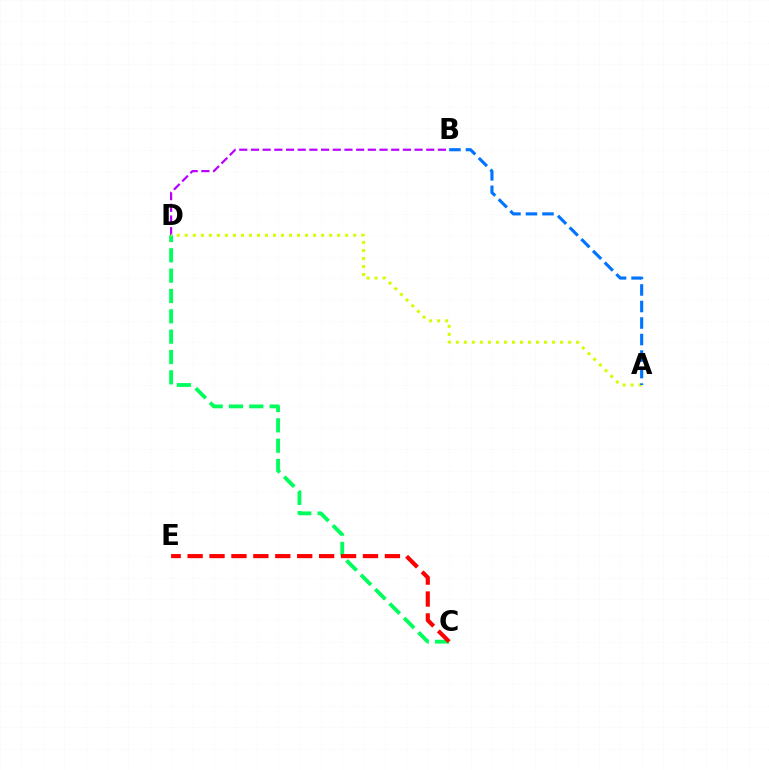{('B', 'D'): [{'color': '#b900ff', 'line_style': 'dashed', 'thickness': 1.59}], ('C', 'D'): [{'color': '#00ff5c', 'line_style': 'dashed', 'thickness': 2.76}], ('A', 'D'): [{'color': '#d1ff00', 'line_style': 'dotted', 'thickness': 2.18}], ('A', 'B'): [{'color': '#0074ff', 'line_style': 'dashed', 'thickness': 2.24}], ('C', 'E'): [{'color': '#ff0000', 'line_style': 'dashed', 'thickness': 2.98}]}